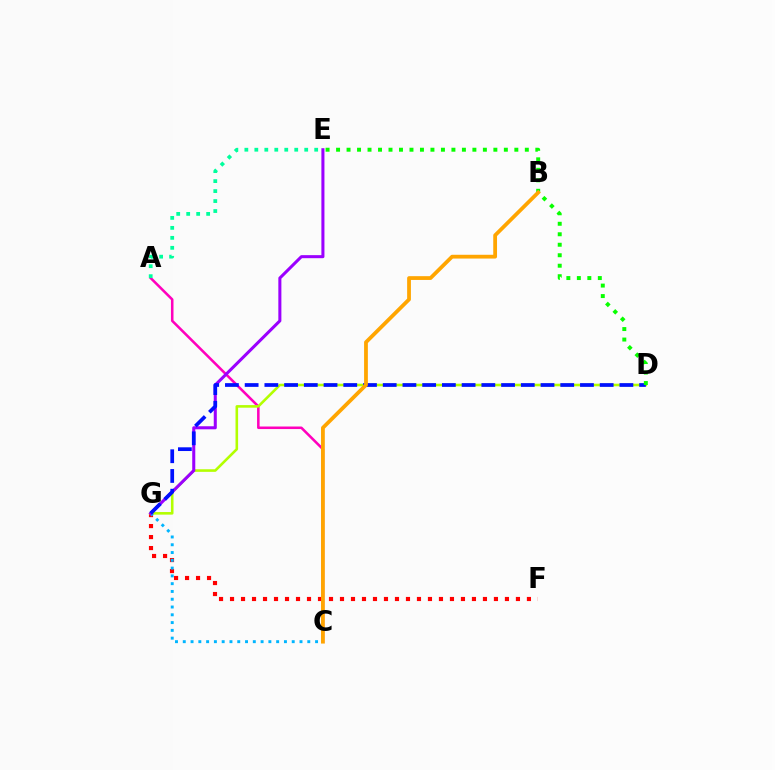{('F', 'G'): [{'color': '#ff0000', 'line_style': 'dotted', 'thickness': 2.99}], ('A', 'C'): [{'color': '#ff00bd', 'line_style': 'solid', 'thickness': 1.83}], ('D', 'G'): [{'color': '#b3ff00', 'line_style': 'solid', 'thickness': 1.86}, {'color': '#0010ff', 'line_style': 'dashed', 'thickness': 2.68}], ('C', 'G'): [{'color': '#00b5ff', 'line_style': 'dotted', 'thickness': 2.11}], ('E', 'G'): [{'color': '#9b00ff', 'line_style': 'solid', 'thickness': 2.19}], ('D', 'E'): [{'color': '#08ff00', 'line_style': 'dotted', 'thickness': 2.85}], ('B', 'C'): [{'color': '#ffa500', 'line_style': 'solid', 'thickness': 2.72}], ('A', 'E'): [{'color': '#00ff9d', 'line_style': 'dotted', 'thickness': 2.71}]}